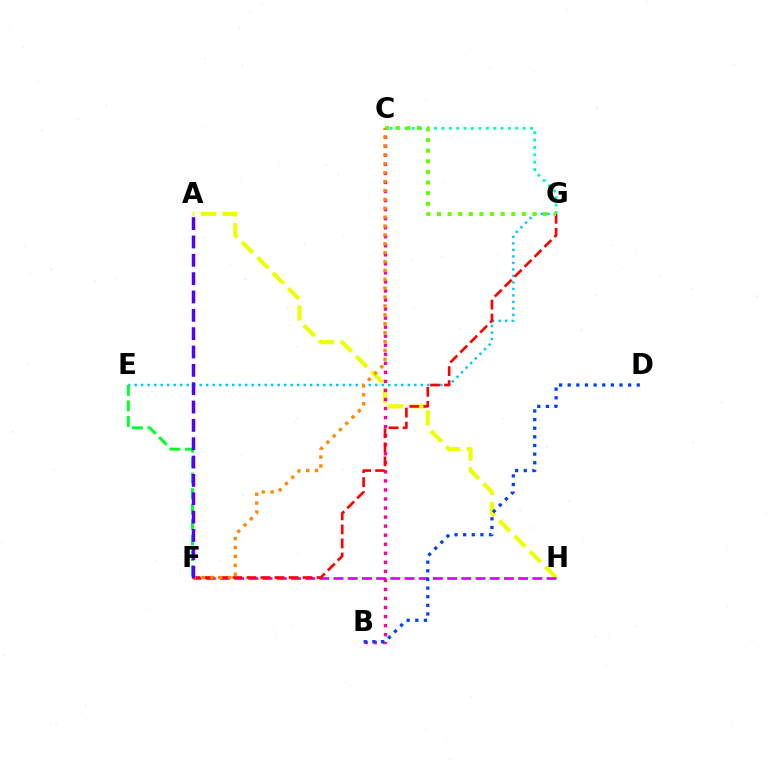{('A', 'H'): [{'color': '#eeff00', 'line_style': 'dashed', 'thickness': 2.96}], ('F', 'H'): [{'color': '#d600ff', 'line_style': 'dashed', 'thickness': 1.93}], ('B', 'C'): [{'color': '#ff00a0', 'line_style': 'dotted', 'thickness': 2.46}], ('E', 'G'): [{'color': '#00c7ff', 'line_style': 'dotted', 'thickness': 1.77}], ('C', 'G'): [{'color': '#00ffaf', 'line_style': 'dotted', 'thickness': 2.01}, {'color': '#66ff00', 'line_style': 'dotted', 'thickness': 2.88}], ('B', 'D'): [{'color': '#003fff', 'line_style': 'dotted', 'thickness': 2.35}], ('F', 'G'): [{'color': '#ff0000', 'line_style': 'dashed', 'thickness': 1.91}], ('E', 'F'): [{'color': '#00ff27', 'line_style': 'dashed', 'thickness': 2.1}], ('C', 'F'): [{'color': '#ff8800', 'line_style': 'dotted', 'thickness': 2.41}], ('A', 'F'): [{'color': '#4f00ff', 'line_style': 'dashed', 'thickness': 2.49}]}